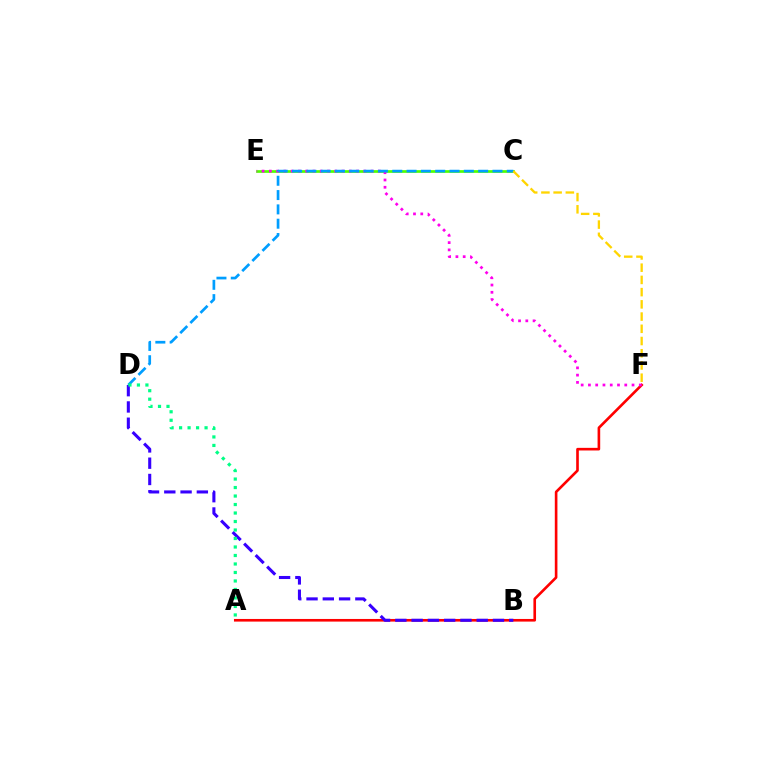{('A', 'F'): [{'color': '#ff0000', 'line_style': 'solid', 'thickness': 1.89}], ('C', 'E'): [{'color': '#4fff00', 'line_style': 'solid', 'thickness': 1.95}], ('E', 'F'): [{'color': '#ff00ed', 'line_style': 'dotted', 'thickness': 1.97}], ('C', 'D'): [{'color': '#009eff', 'line_style': 'dashed', 'thickness': 1.94}], ('B', 'D'): [{'color': '#3700ff', 'line_style': 'dashed', 'thickness': 2.21}], ('A', 'D'): [{'color': '#00ff86', 'line_style': 'dotted', 'thickness': 2.31}], ('C', 'F'): [{'color': '#ffd500', 'line_style': 'dashed', 'thickness': 1.66}]}